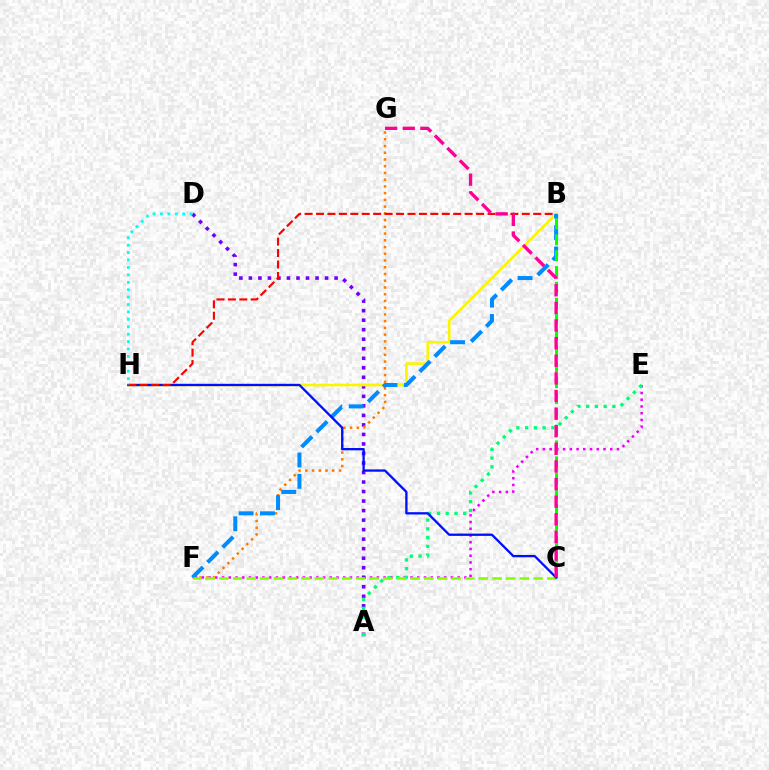{('E', 'F'): [{'color': '#ee00ff', 'line_style': 'dotted', 'thickness': 1.83}], ('A', 'D'): [{'color': '#7200ff', 'line_style': 'dotted', 'thickness': 2.59}], ('F', 'G'): [{'color': '#ff7c00', 'line_style': 'dotted', 'thickness': 1.83}], ('B', 'H'): [{'color': '#fcf500', 'line_style': 'solid', 'thickness': 1.91}, {'color': '#ff0000', 'line_style': 'dashed', 'thickness': 1.55}], ('A', 'E'): [{'color': '#00ff74', 'line_style': 'dotted', 'thickness': 2.38}], ('B', 'F'): [{'color': '#008cff', 'line_style': 'dashed', 'thickness': 2.9}], ('C', 'F'): [{'color': '#84ff00', 'line_style': 'dashed', 'thickness': 1.86}], ('B', 'C'): [{'color': '#08ff00', 'line_style': 'dashed', 'thickness': 2.15}], ('C', 'H'): [{'color': '#0010ff', 'line_style': 'solid', 'thickness': 1.67}], ('C', 'G'): [{'color': '#ff0094', 'line_style': 'dashed', 'thickness': 2.39}], ('D', 'H'): [{'color': '#00fff6', 'line_style': 'dotted', 'thickness': 2.01}]}